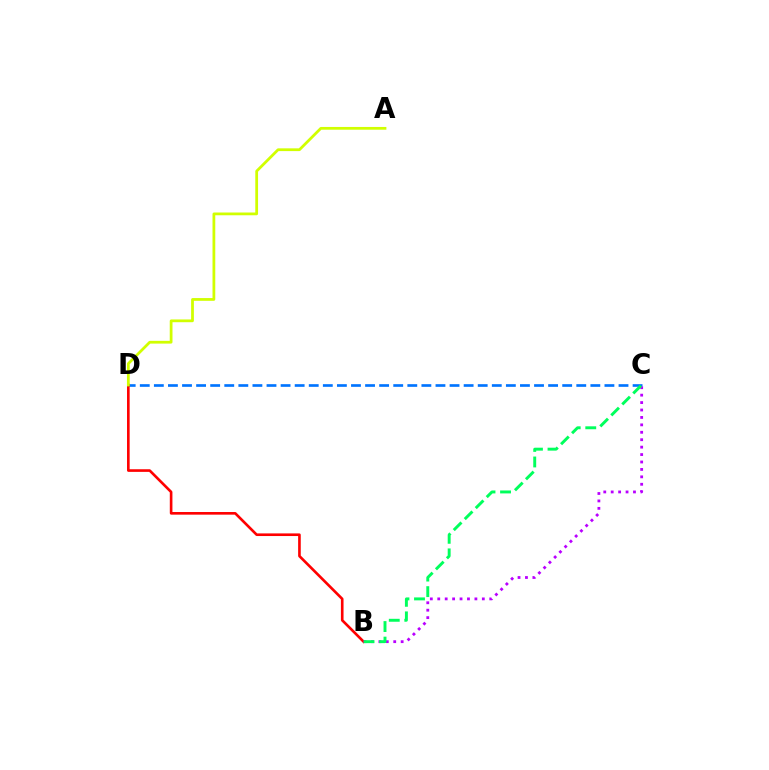{('C', 'D'): [{'color': '#0074ff', 'line_style': 'dashed', 'thickness': 1.91}], ('B', 'D'): [{'color': '#ff0000', 'line_style': 'solid', 'thickness': 1.9}], ('B', 'C'): [{'color': '#b900ff', 'line_style': 'dotted', 'thickness': 2.02}, {'color': '#00ff5c', 'line_style': 'dashed', 'thickness': 2.11}], ('A', 'D'): [{'color': '#d1ff00', 'line_style': 'solid', 'thickness': 1.99}]}